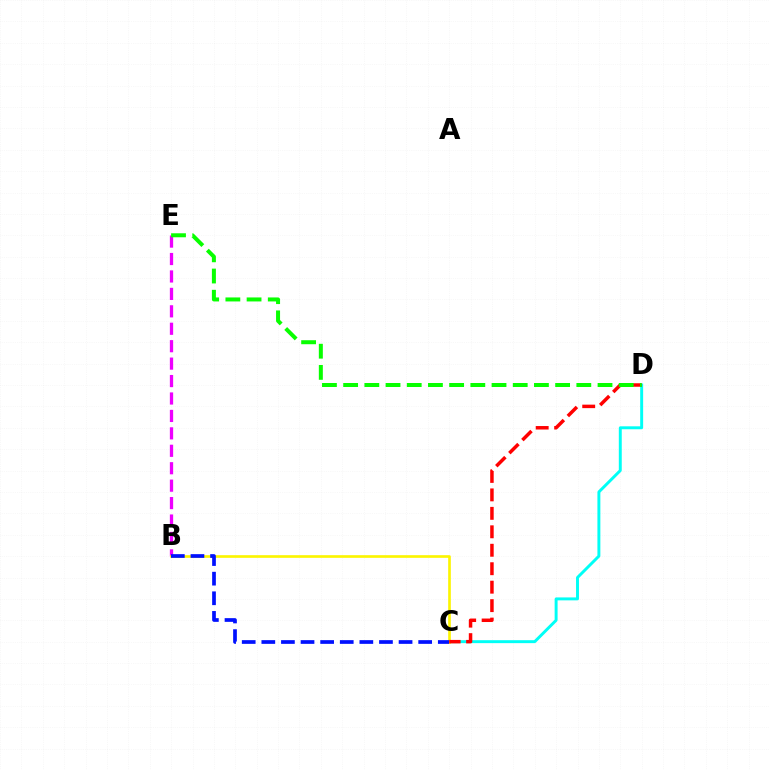{('C', 'D'): [{'color': '#00fff6', 'line_style': 'solid', 'thickness': 2.12}, {'color': '#ff0000', 'line_style': 'dashed', 'thickness': 2.51}], ('B', 'E'): [{'color': '#ee00ff', 'line_style': 'dashed', 'thickness': 2.37}], ('B', 'C'): [{'color': '#fcf500', 'line_style': 'solid', 'thickness': 1.91}, {'color': '#0010ff', 'line_style': 'dashed', 'thickness': 2.66}], ('D', 'E'): [{'color': '#08ff00', 'line_style': 'dashed', 'thickness': 2.88}]}